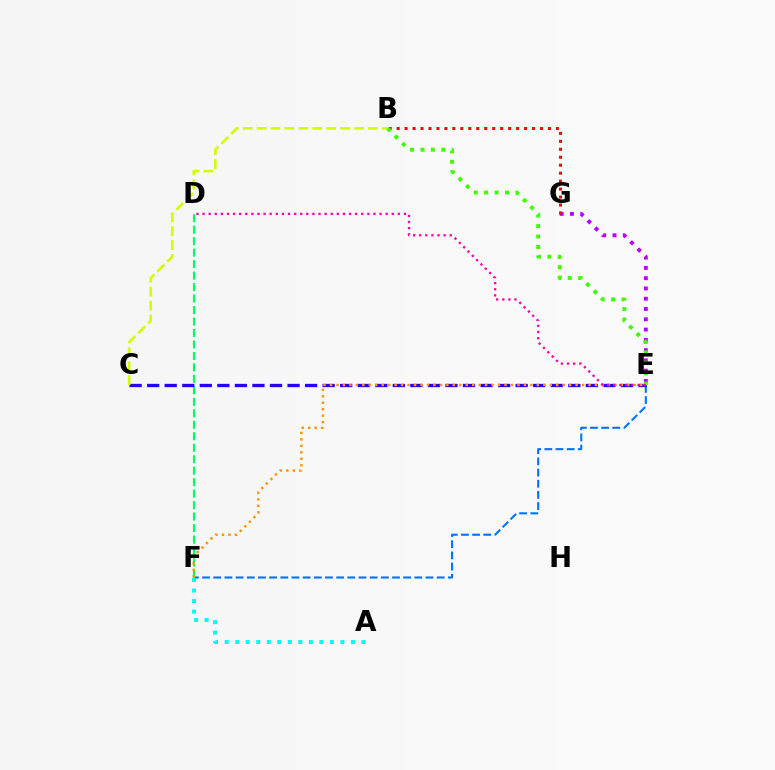{('E', 'G'): [{'color': '#b900ff', 'line_style': 'dotted', 'thickness': 2.79}], ('E', 'F'): [{'color': '#0074ff', 'line_style': 'dashed', 'thickness': 1.52}, {'color': '#ff9400', 'line_style': 'dotted', 'thickness': 1.76}], ('B', 'G'): [{'color': '#ff0000', 'line_style': 'dotted', 'thickness': 2.16}], ('D', 'F'): [{'color': '#00ff5c', 'line_style': 'dashed', 'thickness': 1.56}], ('C', 'E'): [{'color': '#2500ff', 'line_style': 'dashed', 'thickness': 2.38}], ('A', 'F'): [{'color': '#00fff6', 'line_style': 'dotted', 'thickness': 2.86}], ('B', 'E'): [{'color': '#3dff00', 'line_style': 'dotted', 'thickness': 2.84}], ('B', 'C'): [{'color': '#d1ff00', 'line_style': 'dashed', 'thickness': 1.89}], ('D', 'E'): [{'color': '#ff00ac', 'line_style': 'dotted', 'thickness': 1.66}]}